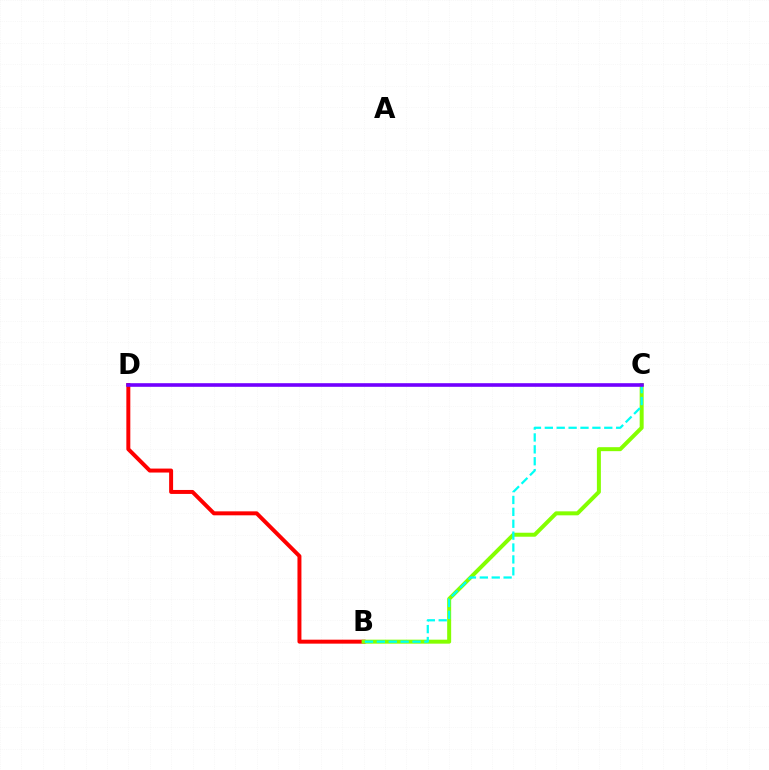{('B', 'D'): [{'color': '#ff0000', 'line_style': 'solid', 'thickness': 2.86}], ('B', 'C'): [{'color': '#84ff00', 'line_style': 'solid', 'thickness': 2.87}, {'color': '#00fff6', 'line_style': 'dashed', 'thickness': 1.62}], ('C', 'D'): [{'color': '#7200ff', 'line_style': 'solid', 'thickness': 2.6}]}